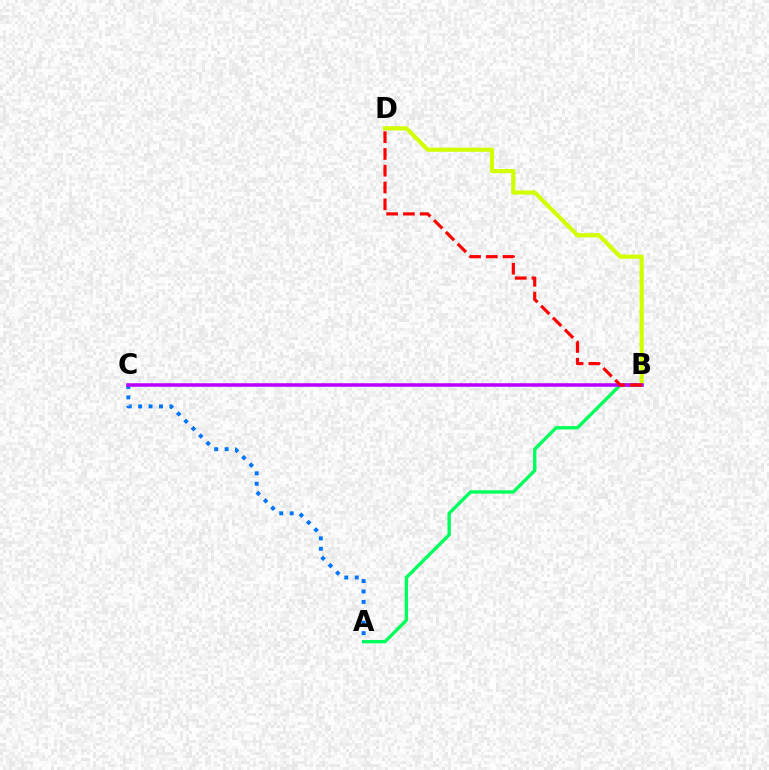{('A', 'B'): [{'color': '#00ff5c', 'line_style': 'solid', 'thickness': 2.43}], ('B', 'D'): [{'color': '#d1ff00', 'line_style': 'solid', 'thickness': 3.0}, {'color': '#ff0000', 'line_style': 'dashed', 'thickness': 2.28}], ('A', 'C'): [{'color': '#0074ff', 'line_style': 'dotted', 'thickness': 2.83}], ('B', 'C'): [{'color': '#b900ff', 'line_style': 'solid', 'thickness': 2.54}]}